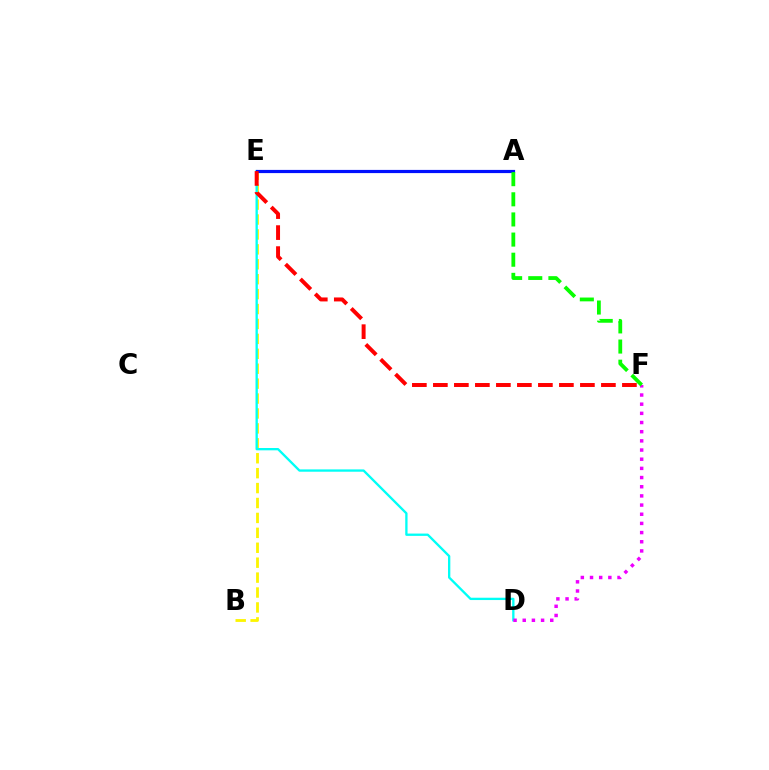{('B', 'E'): [{'color': '#fcf500', 'line_style': 'dashed', 'thickness': 2.03}], ('D', 'E'): [{'color': '#00fff6', 'line_style': 'solid', 'thickness': 1.67}], ('A', 'E'): [{'color': '#0010ff', 'line_style': 'solid', 'thickness': 2.3}], ('D', 'F'): [{'color': '#ee00ff', 'line_style': 'dotted', 'thickness': 2.49}], ('E', 'F'): [{'color': '#ff0000', 'line_style': 'dashed', 'thickness': 2.85}], ('A', 'F'): [{'color': '#08ff00', 'line_style': 'dashed', 'thickness': 2.74}]}